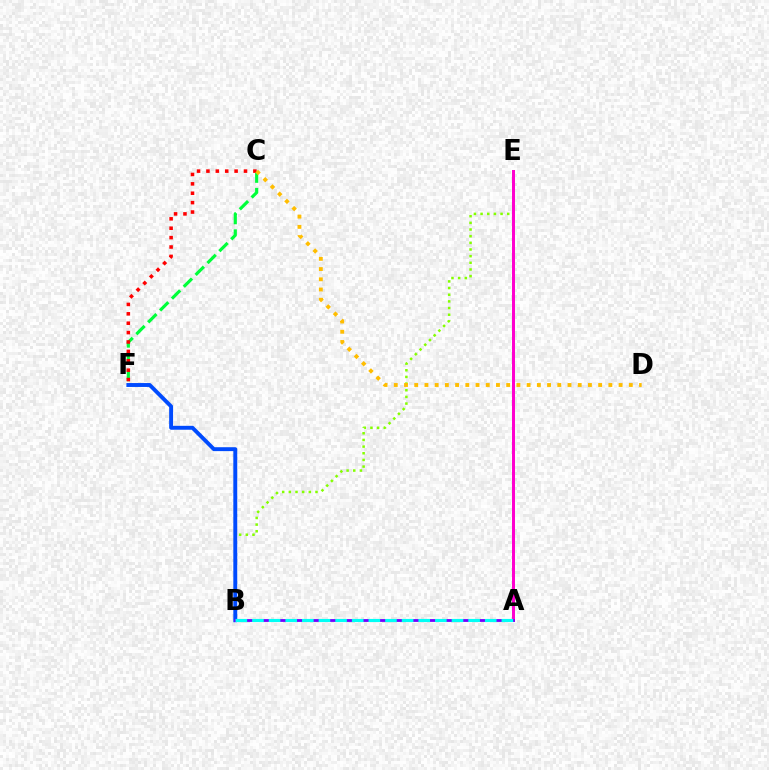{('B', 'E'): [{'color': '#84ff00', 'line_style': 'dotted', 'thickness': 1.81}], ('B', 'F'): [{'color': '#004bff', 'line_style': 'solid', 'thickness': 2.81}], ('C', 'F'): [{'color': '#00ff39', 'line_style': 'dashed', 'thickness': 2.28}, {'color': '#ff0000', 'line_style': 'dotted', 'thickness': 2.55}], ('A', 'E'): [{'color': '#ff00cf', 'line_style': 'solid', 'thickness': 2.15}], ('A', 'B'): [{'color': '#7200ff', 'line_style': 'solid', 'thickness': 2.02}, {'color': '#00fff6', 'line_style': 'dashed', 'thickness': 2.26}], ('C', 'D'): [{'color': '#ffbd00', 'line_style': 'dotted', 'thickness': 2.78}]}